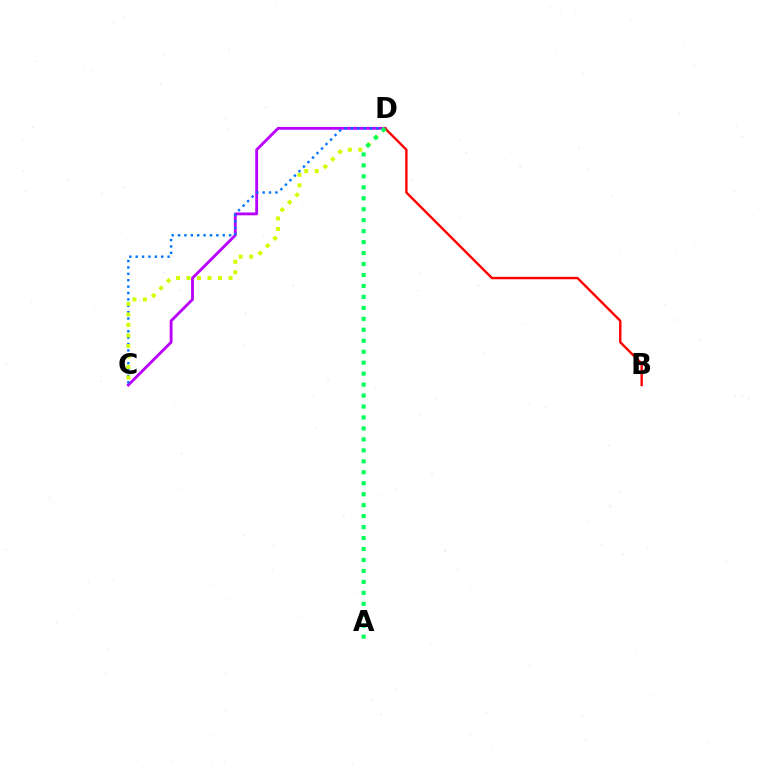{('C', 'D'): [{'color': '#b900ff', 'line_style': 'solid', 'thickness': 2.04}, {'color': '#0074ff', 'line_style': 'dotted', 'thickness': 1.73}, {'color': '#d1ff00', 'line_style': 'dotted', 'thickness': 2.85}], ('B', 'D'): [{'color': '#ff0000', 'line_style': 'solid', 'thickness': 1.72}], ('A', 'D'): [{'color': '#00ff5c', 'line_style': 'dotted', 'thickness': 2.98}]}